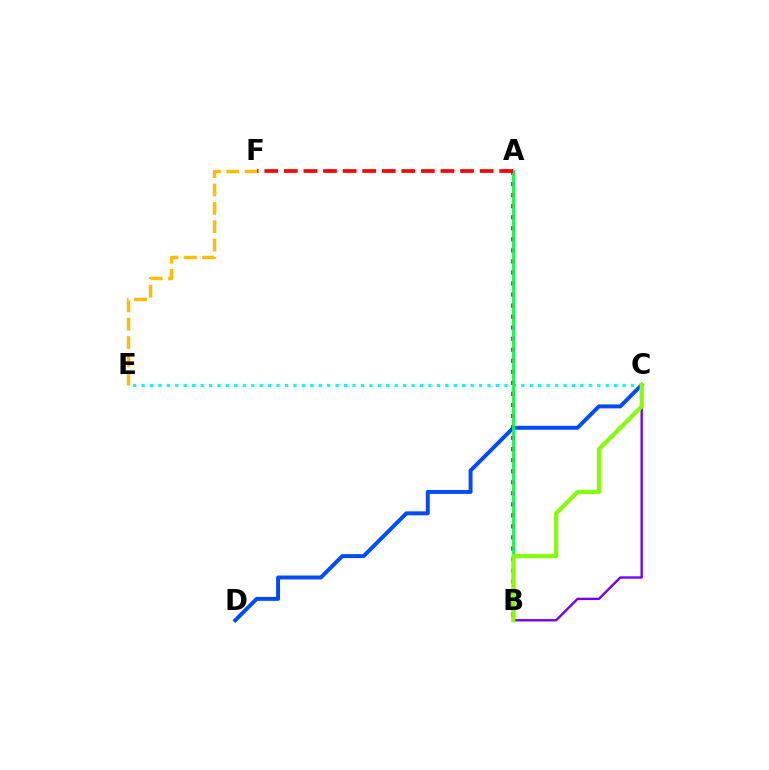{('A', 'B'): [{'color': '#ff00cf', 'line_style': 'dotted', 'thickness': 3.0}, {'color': '#00ff39', 'line_style': 'solid', 'thickness': 1.98}], ('C', 'E'): [{'color': '#00fff6', 'line_style': 'dotted', 'thickness': 2.29}], ('B', 'C'): [{'color': '#7200ff', 'line_style': 'solid', 'thickness': 1.71}, {'color': '#84ff00', 'line_style': 'solid', 'thickness': 2.99}], ('E', 'F'): [{'color': '#ffbd00', 'line_style': 'dashed', 'thickness': 2.49}], ('C', 'D'): [{'color': '#004bff', 'line_style': 'solid', 'thickness': 2.84}], ('A', 'F'): [{'color': '#ff0000', 'line_style': 'dashed', 'thickness': 2.66}]}